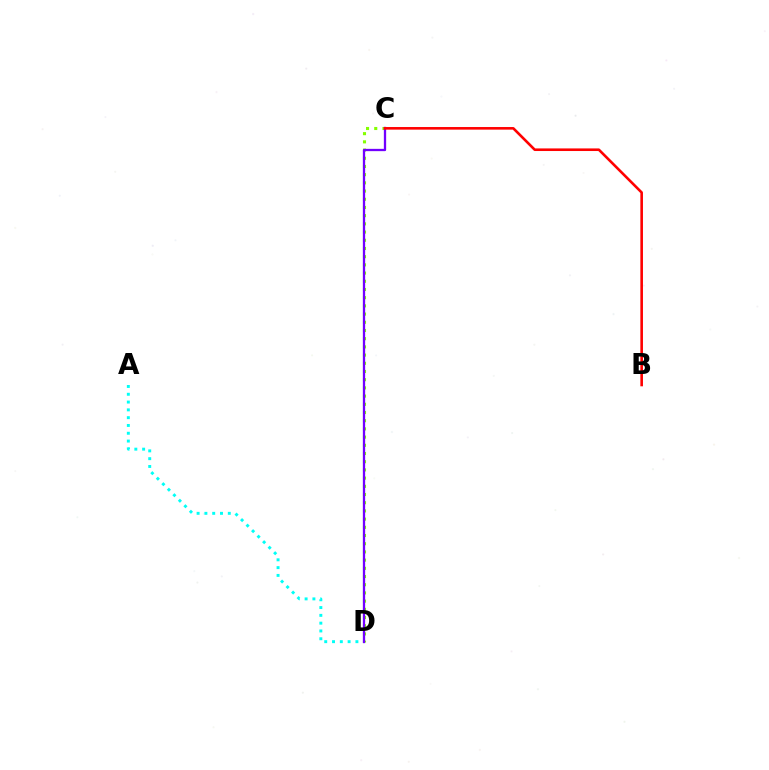{('A', 'D'): [{'color': '#00fff6', 'line_style': 'dotted', 'thickness': 2.12}], ('C', 'D'): [{'color': '#84ff00', 'line_style': 'dotted', 'thickness': 2.23}, {'color': '#7200ff', 'line_style': 'solid', 'thickness': 1.65}], ('B', 'C'): [{'color': '#ff0000', 'line_style': 'solid', 'thickness': 1.88}]}